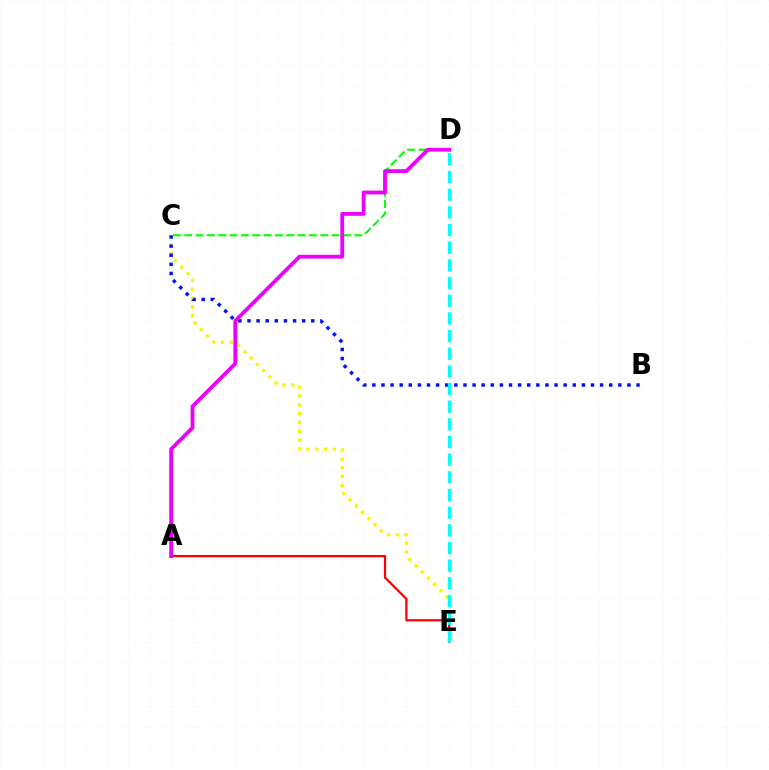{('C', 'E'): [{'color': '#fcf500', 'line_style': 'dotted', 'thickness': 2.39}], ('B', 'C'): [{'color': '#0010ff', 'line_style': 'dotted', 'thickness': 2.48}], ('A', 'E'): [{'color': '#ff0000', 'line_style': 'solid', 'thickness': 1.61}], ('C', 'D'): [{'color': '#08ff00', 'line_style': 'dashed', 'thickness': 1.54}], ('A', 'D'): [{'color': '#ee00ff', 'line_style': 'solid', 'thickness': 2.74}], ('D', 'E'): [{'color': '#00fff6', 'line_style': 'dashed', 'thickness': 2.4}]}